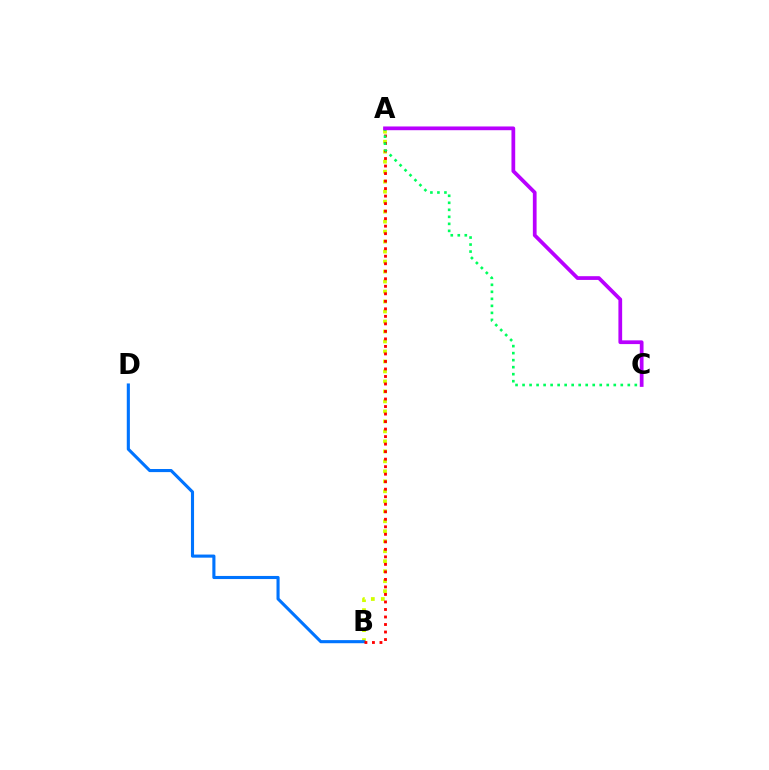{('A', 'B'): [{'color': '#d1ff00', 'line_style': 'dotted', 'thickness': 2.71}, {'color': '#ff0000', 'line_style': 'dotted', 'thickness': 2.04}], ('B', 'D'): [{'color': '#0074ff', 'line_style': 'solid', 'thickness': 2.23}], ('A', 'C'): [{'color': '#00ff5c', 'line_style': 'dotted', 'thickness': 1.91}, {'color': '#b900ff', 'line_style': 'solid', 'thickness': 2.69}]}